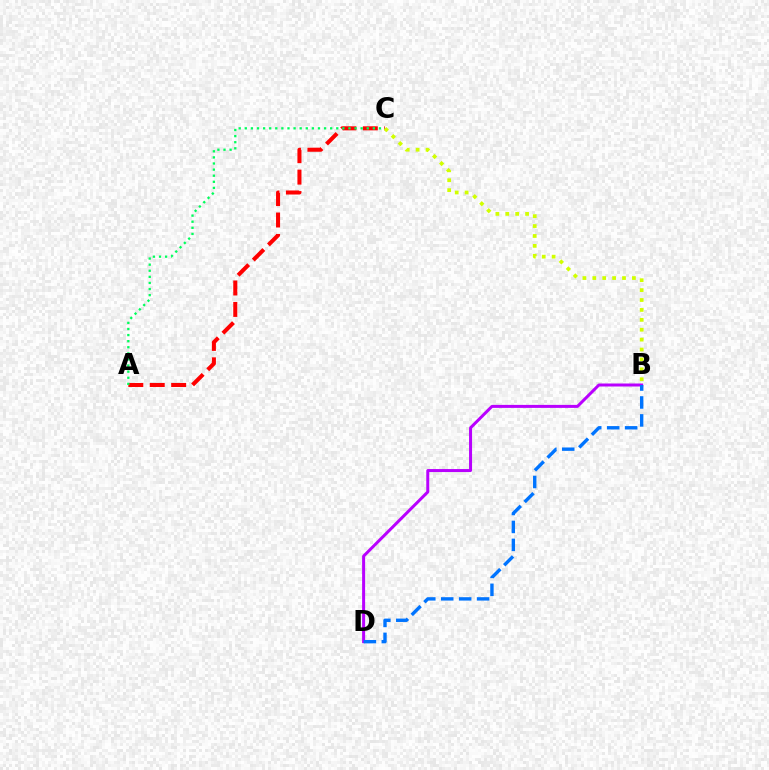{('B', 'D'): [{'color': '#b900ff', 'line_style': 'solid', 'thickness': 2.16}, {'color': '#0074ff', 'line_style': 'dashed', 'thickness': 2.44}], ('A', 'C'): [{'color': '#ff0000', 'line_style': 'dashed', 'thickness': 2.91}, {'color': '#00ff5c', 'line_style': 'dotted', 'thickness': 1.66}], ('B', 'C'): [{'color': '#d1ff00', 'line_style': 'dotted', 'thickness': 2.69}]}